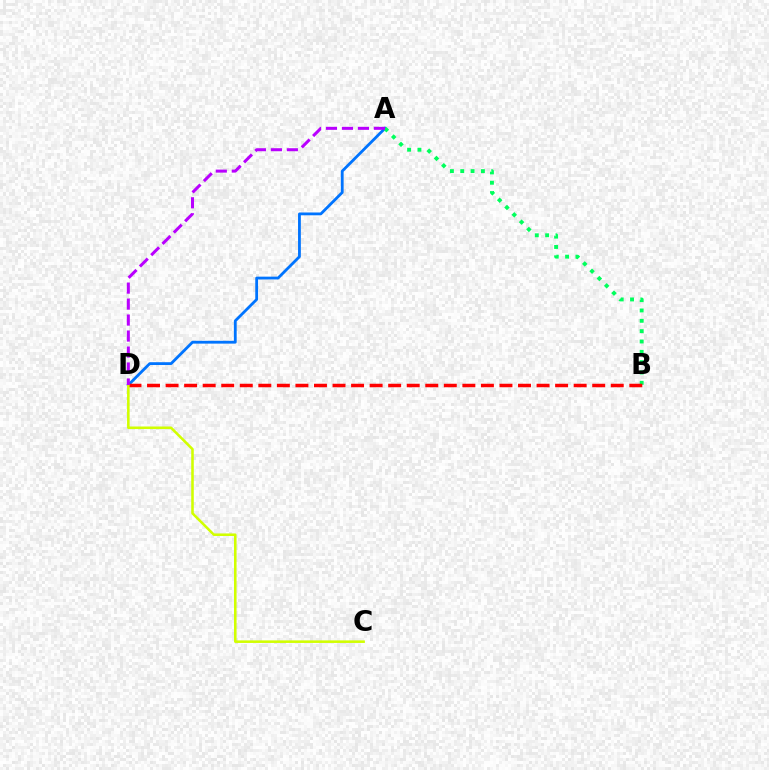{('A', 'D'): [{'color': '#0074ff', 'line_style': 'solid', 'thickness': 2.02}, {'color': '#b900ff', 'line_style': 'dashed', 'thickness': 2.17}], ('A', 'B'): [{'color': '#00ff5c', 'line_style': 'dotted', 'thickness': 2.81}], ('B', 'D'): [{'color': '#ff0000', 'line_style': 'dashed', 'thickness': 2.52}], ('C', 'D'): [{'color': '#d1ff00', 'line_style': 'solid', 'thickness': 1.85}]}